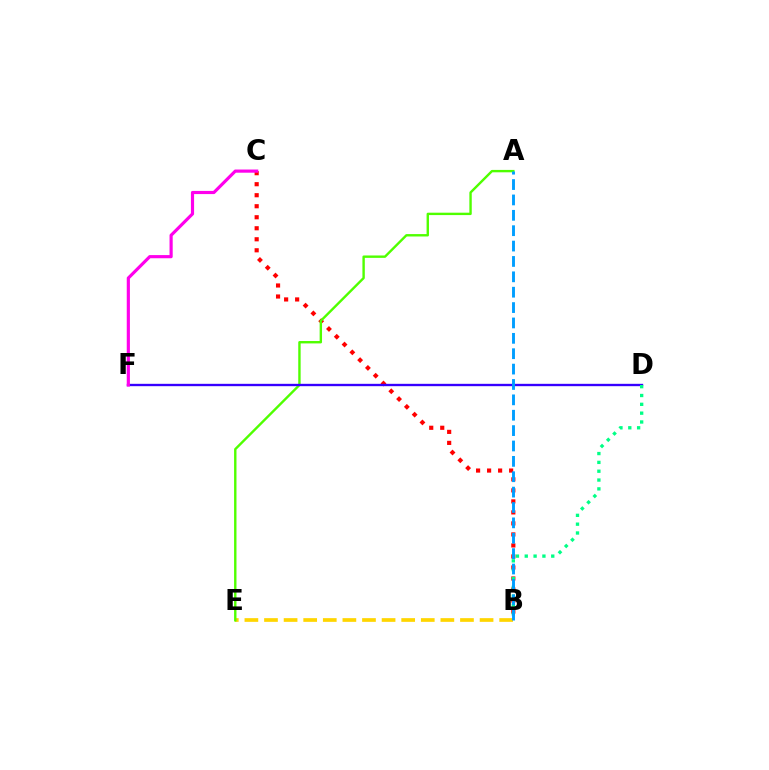{('B', 'E'): [{'color': '#ffd500', 'line_style': 'dashed', 'thickness': 2.66}], ('B', 'C'): [{'color': '#ff0000', 'line_style': 'dotted', 'thickness': 2.99}], ('A', 'E'): [{'color': '#4fff00', 'line_style': 'solid', 'thickness': 1.72}], ('D', 'F'): [{'color': '#3700ff', 'line_style': 'solid', 'thickness': 1.69}], ('C', 'F'): [{'color': '#ff00ed', 'line_style': 'solid', 'thickness': 2.28}], ('B', 'D'): [{'color': '#00ff86', 'line_style': 'dotted', 'thickness': 2.4}], ('A', 'B'): [{'color': '#009eff', 'line_style': 'dashed', 'thickness': 2.09}]}